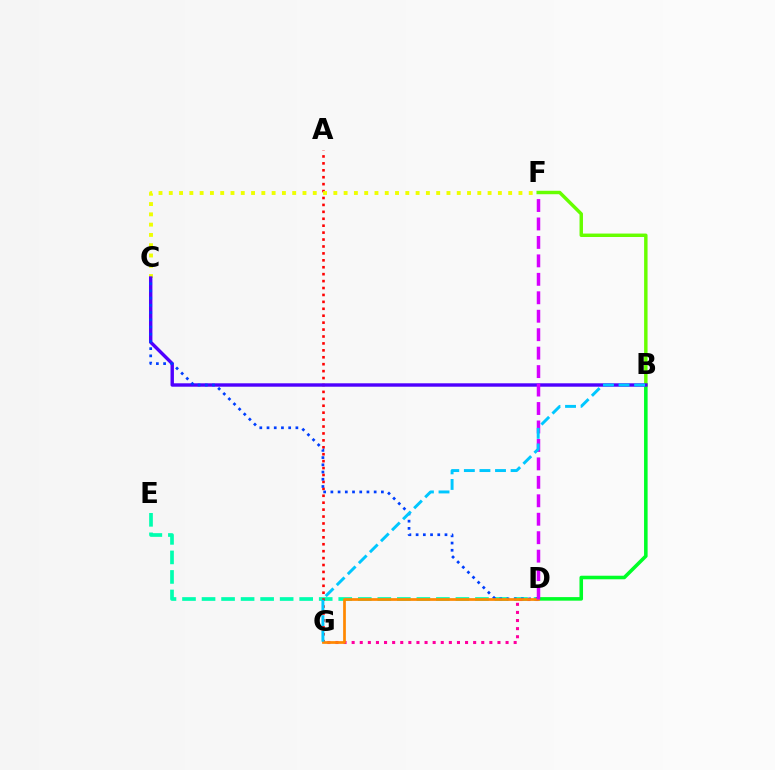{('D', 'E'): [{'color': '#00ffaf', 'line_style': 'dashed', 'thickness': 2.65}], ('B', 'D'): [{'color': '#00ff27', 'line_style': 'solid', 'thickness': 2.57}], ('A', 'G'): [{'color': '#ff0000', 'line_style': 'dotted', 'thickness': 1.88}], ('B', 'F'): [{'color': '#66ff00', 'line_style': 'solid', 'thickness': 2.48}], ('D', 'G'): [{'color': '#ff00a0', 'line_style': 'dotted', 'thickness': 2.2}, {'color': '#ff8800', 'line_style': 'solid', 'thickness': 1.96}], ('C', 'F'): [{'color': '#eeff00', 'line_style': 'dotted', 'thickness': 2.79}], ('B', 'C'): [{'color': '#4f00ff', 'line_style': 'solid', 'thickness': 2.46}], ('C', 'D'): [{'color': '#003fff', 'line_style': 'dotted', 'thickness': 1.96}], ('D', 'F'): [{'color': '#d600ff', 'line_style': 'dashed', 'thickness': 2.51}], ('B', 'G'): [{'color': '#00c7ff', 'line_style': 'dashed', 'thickness': 2.12}]}